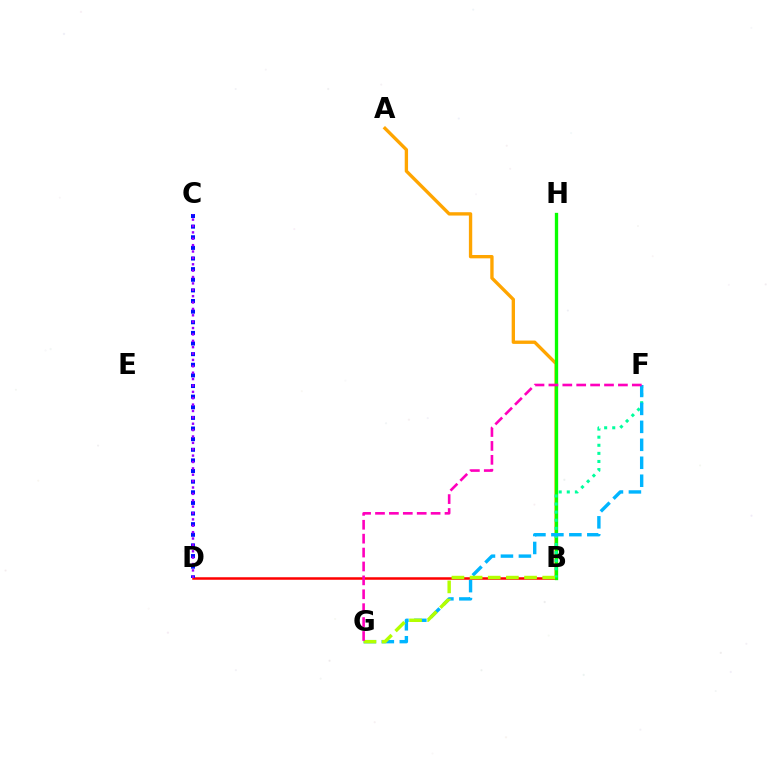{('A', 'B'): [{'color': '#ffa500', 'line_style': 'solid', 'thickness': 2.41}], ('B', 'D'): [{'color': '#ff0000', 'line_style': 'solid', 'thickness': 1.81}], ('B', 'H'): [{'color': '#08ff00', 'line_style': 'solid', 'thickness': 2.39}], ('B', 'F'): [{'color': '#00ff9d', 'line_style': 'dotted', 'thickness': 2.2}], ('F', 'G'): [{'color': '#00b5ff', 'line_style': 'dashed', 'thickness': 2.44}, {'color': '#ff00bd', 'line_style': 'dashed', 'thickness': 1.89}], ('C', 'D'): [{'color': '#0010ff', 'line_style': 'dotted', 'thickness': 2.89}, {'color': '#9b00ff', 'line_style': 'dotted', 'thickness': 1.73}], ('B', 'G'): [{'color': '#b3ff00', 'line_style': 'dashed', 'thickness': 2.47}]}